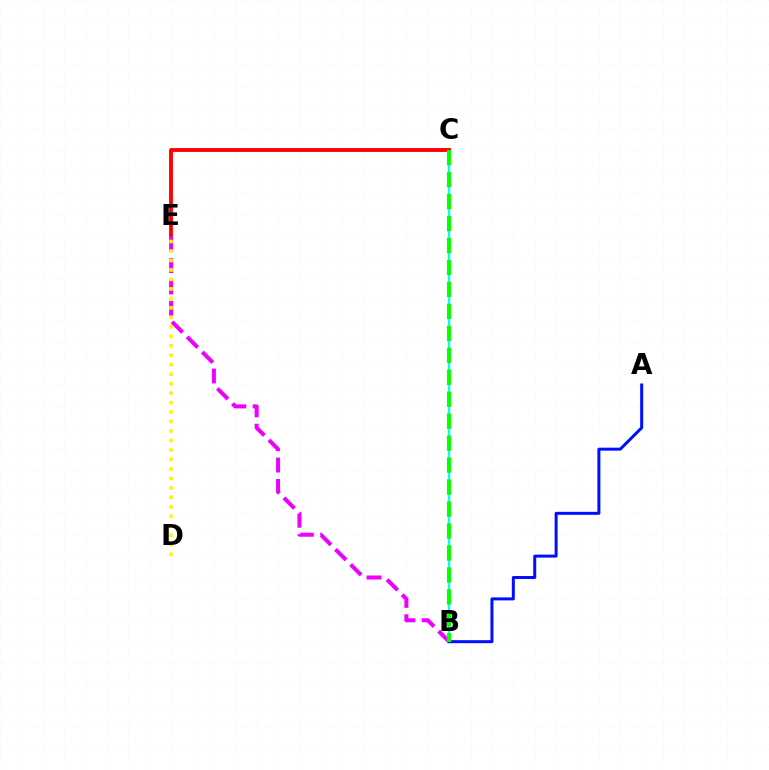{('B', 'C'): [{'color': '#00fff6', 'line_style': 'solid', 'thickness': 1.62}, {'color': '#08ff00', 'line_style': 'dashed', 'thickness': 2.98}], ('C', 'E'): [{'color': '#ff0000', 'line_style': 'solid', 'thickness': 2.77}], ('B', 'E'): [{'color': '#ee00ff', 'line_style': 'dashed', 'thickness': 2.9}], ('A', 'B'): [{'color': '#0010ff', 'line_style': 'solid', 'thickness': 2.16}], ('D', 'E'): [{'color': '#fcf500', 'line_style': 'dotted', 'thickness': 2.57}]}